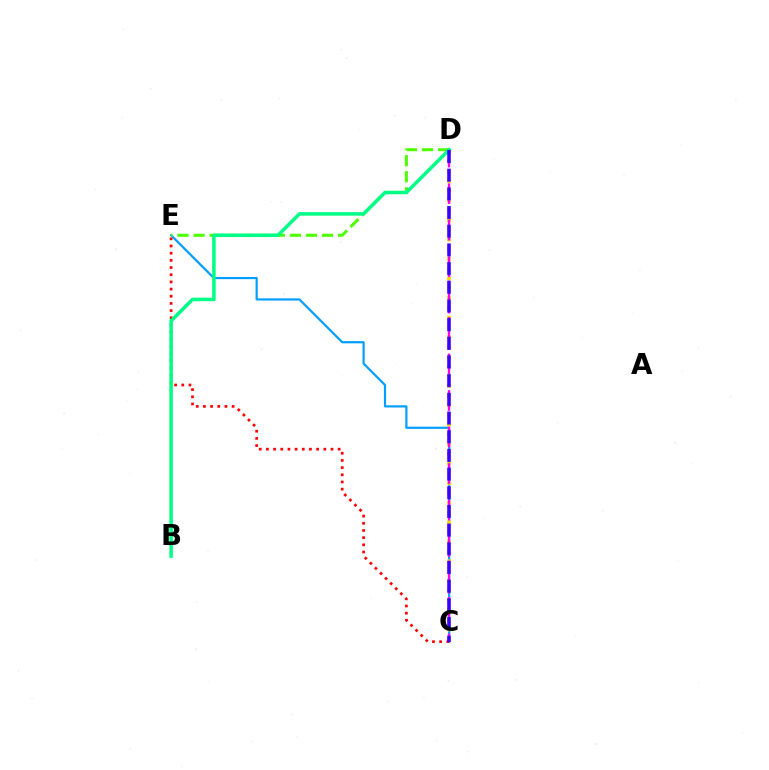{('C', 'E'): [{'color': '#009eff', 'line_style': 'solid', 'thickness': 1.58}, {'color': '#ff0000', 'line_style': 'dotted', 'thickness': 1.95}], ('C', 'D'): [{'color': '#ffd500', 'line_style': 'dotted', 'thickness': 2.65}, {'color': '#ff00ed', 'line_style': 'dashed', 'thickness': 1.65}, {'color': '#3700ff', 'line_style': 'dashed', 'thickness': 2.54}], ('D', 'E'): [{'color': '#4fff00', 'line_style': 'dashed', 'thickness': 2.18}], ('B', 'D'): [{'color': '#00ff86', 'line_style': 'solid', 'thickness': 2.54}]}